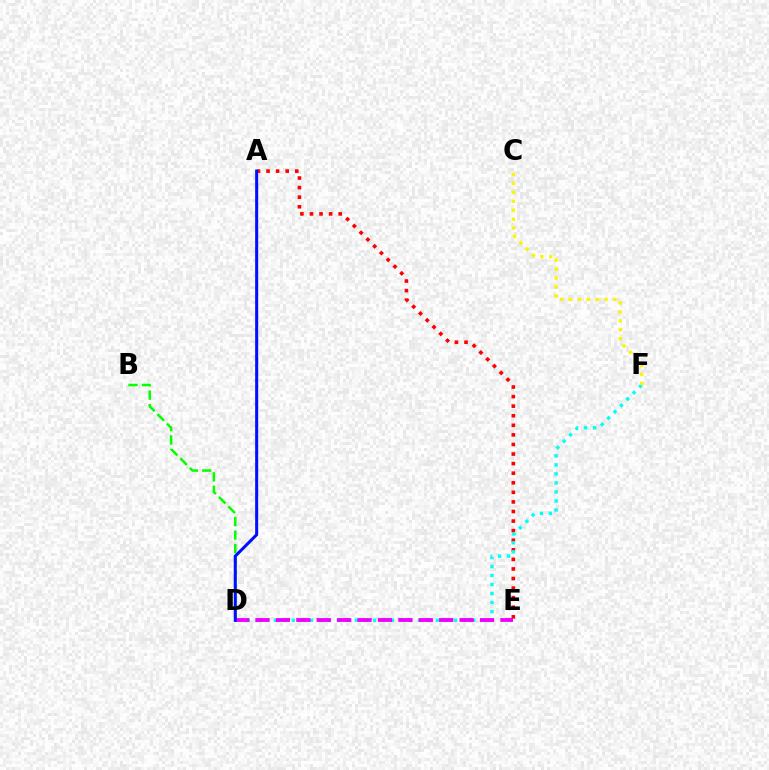{('A', 'E'): [{'color': '#ff0000', 'line_style': 'dotted', 'thickness': 2.6}], ('D', 'F'): [{'color': '#00fff6', 'line_style': 'dotted', 'thickness': 2.45}], ('D', 'E'): [{'color': '#ee00ff', 'line_style': 'dashed', 'thickness': 2.77}], ('B', 'D'): [{'color': '#08ff00', 'line_style': 'dashed', 'thickness': 1.82}], ('A', 'D'): [{'color': '#0010ff', 'line_style': 'solid', 'thickness': 2.19}], ('C', 'F'): [{'color': '#fcf500', 'line_style': 'dotted', 'thickness': 2.42}]}